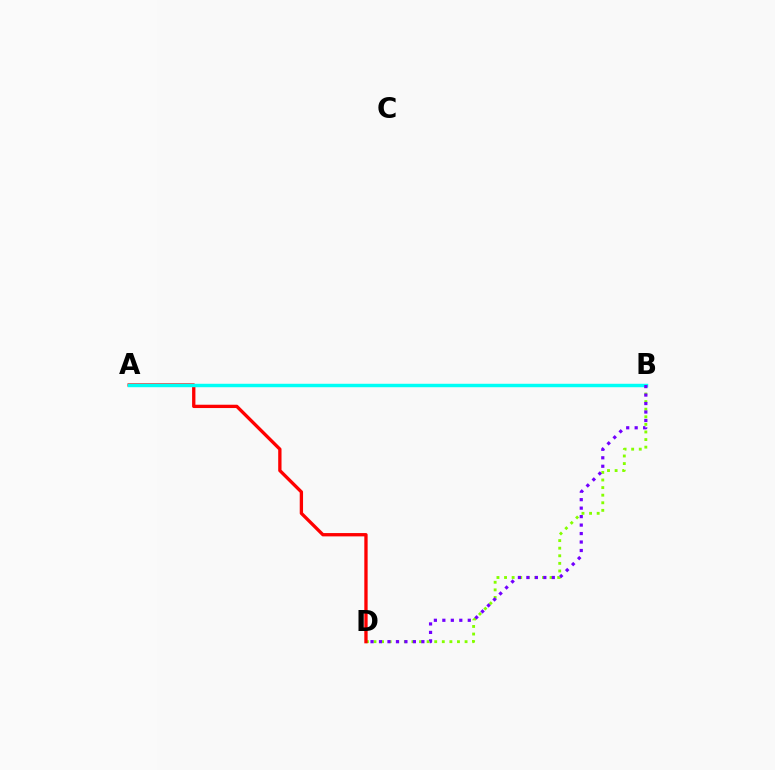{('B', 'D'): [{'color': '#84ff00', 'line_style': 'dotted', 'thickness': 2.06}, {'color': '#7200ff', 'line_style': 'dotted', 'thickness': 2.3}], ('A', 'D'): [{'color': '#ff0000', 'line_style': 'solid', 'thickness': 2.39}], ('A', 'B'): [{'color': '#00fff6', 'line_style': 'solid', 'thickness': 2.48}]}